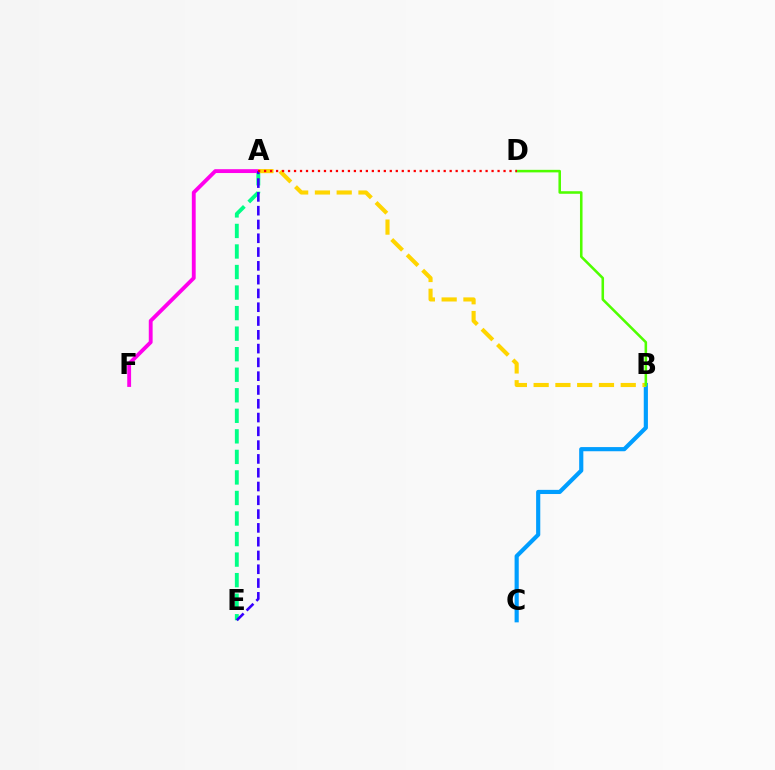{('A', 'E'): [{'color': '#00ff86', 'line_style': 'dashed', 'thickness': 2.79}, {'color': '#3700ff', 'line_style': 'dashed', 'thickness': 1.87}], ('A', 'F'): [{'color': '#ff00ed', 'line_style': 'solid', 'thickness': 2.77}], ('B', 'C'): [{'color': '#009eff', 'line_style': 'solid', 'thickness': 2.99}], ('A', 'B'): [{'color': '#ffd500', 'line_style': 'dashed', 'thickness': 2.96}], ('B', 'D'): [{'color': '#4fff00', 'line_style': 'solid', 'thickness': 1.84}], ('A', 'D'): [{'color': '#ff0000', 'line_style': 'dotted', 'thickness': 1.63}]}